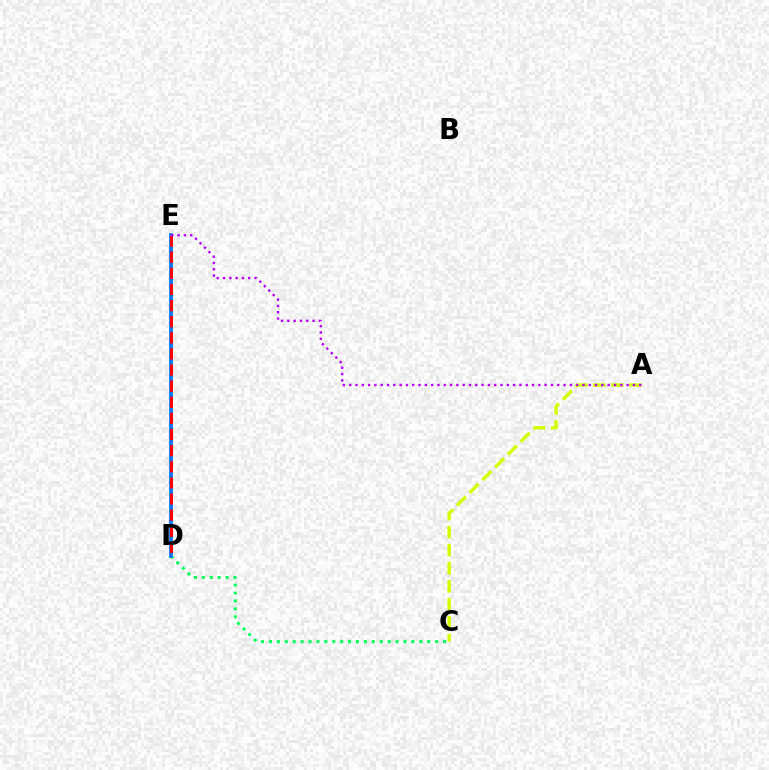{('C', 'D'): [{'color': '#00ff5c', 'line_style': 'dotted', 'thickness': 2.15}], ('A', 'C'): [{'color': '#d1ff00', 'line_style': 'dashed', 'thickness': 2.45}], ('D', 'E'): [{'color': '#0074ff', 'line_style': 'solid', 'thickness': 2.68}, {'color': '#ff0000', 'line_style': 'dashed', 'thickness': 2.19}], ('A', 'E'): [{'color': '#b900ff', 'line_style': 'dotted', 'thickness': 1.71}]}